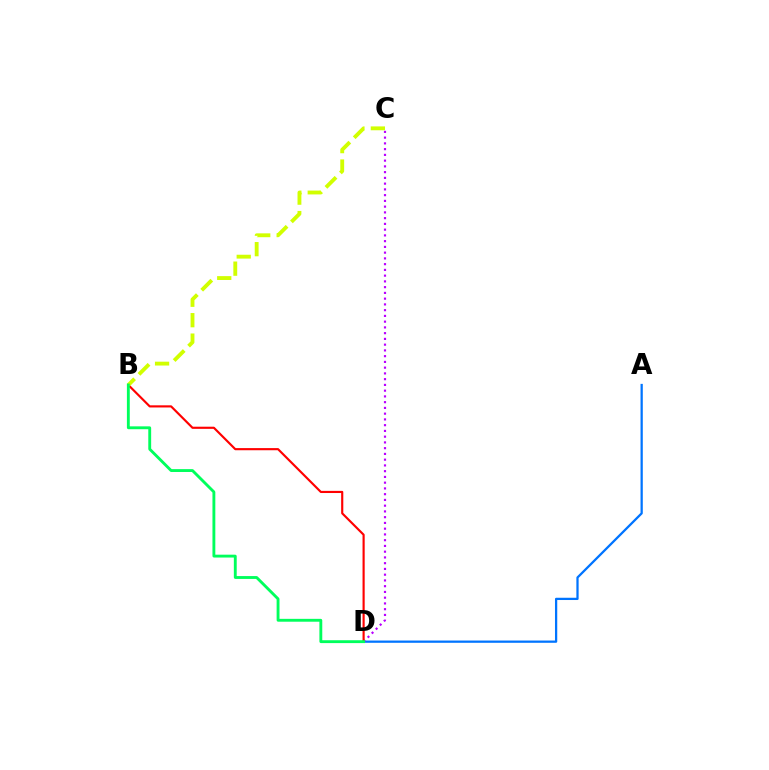{('A', 'D'): [{'color': '#0074ff', 'line_style': 'solid', 'thickness': 1.63}], ('C', 'D'): [{'color': '#b900ff', 'line_style': 'dotted', 'thickness': 1.56}], ('B', 'D'): [{'color': '#ff0000', 'line_style': 'solid', 'thickness': 1.55}, {'color': '#00ff5c', 'line_style': 'solid', 'thickness': 2.06}], ('B', 'C'): [{'color': '#d1ff00', 'line_style': 'dashed', 'thickness': 2.78}]}